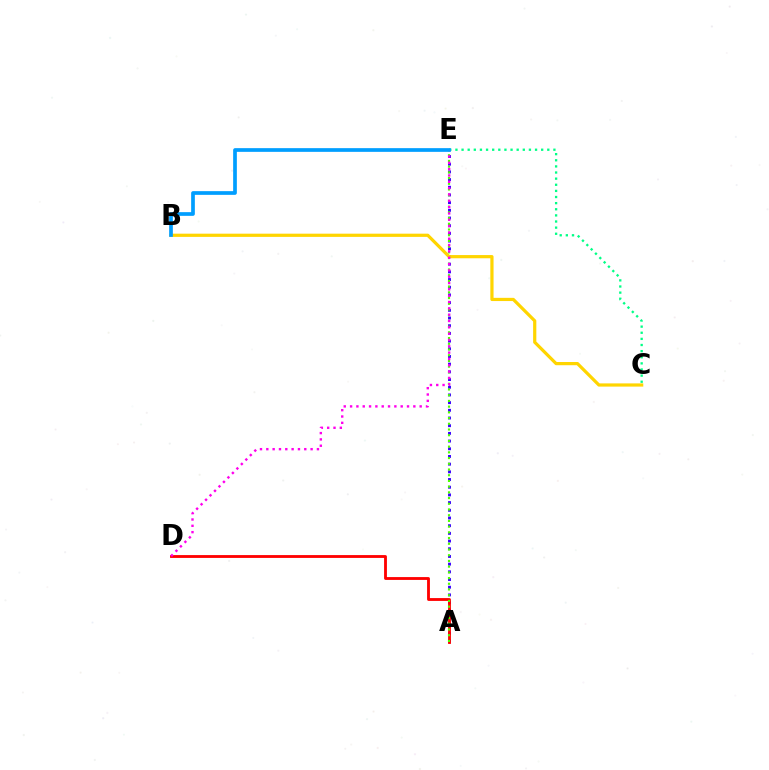{('A', 'E'): [{'color': '#3700ff', 'line_style': 'dotted', 'thickness': 2.09}, {'color': '#4fff00', 'line_style': 'dotted', 'thickness': 1.55}], ('B', 'C'): [{'color': '#ffd500', 'line_style': 'solid', 'thickness': 2.31}], ('C', 'E'): [{'color': '#00ff86', 'line_style': 'dotted', 'thickness': 1.66}], ('A', 'D'): [{'color': '#ff0000', 'line_style': 'solid', 'thickness': 2.04}], ('D', 'E'): [{'color': '#ff00ed', 'line_style': 'dotted', 'thickness': 1.72}], ('B', 'E'): [{'color': '#009eff', 'line_style': 'solid', 'thickness': 2.67}]}